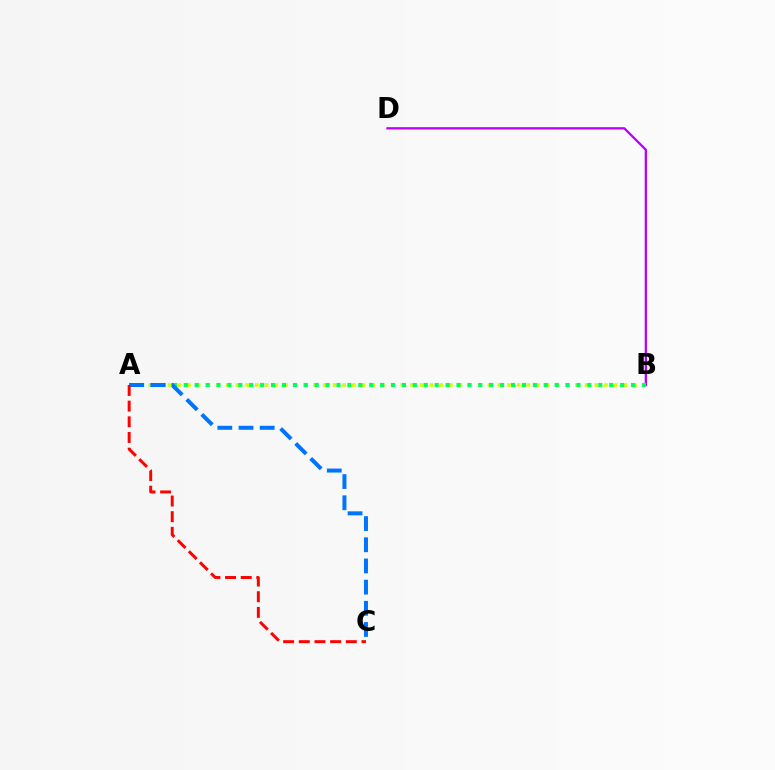{('B', 'D'): [{'color': '#b900ff', 'line_style': 'solid', 'thickness': 1.65}], ('A', 'B'): [{'color': '#d1ff00', 'line_style': 'dotted', 'thickness': 2.63}, {'color': '#00ff5c', 'line_style': 'dotted', 'thickness': 2.96}], ('A', 'C'): [{'color': '#0074ff', 'line_style': 'dashed', 'thickness': 2.88}, {'color': '#ff0000', 'line_style': 'dashed', 'thickness': 2.13}]}